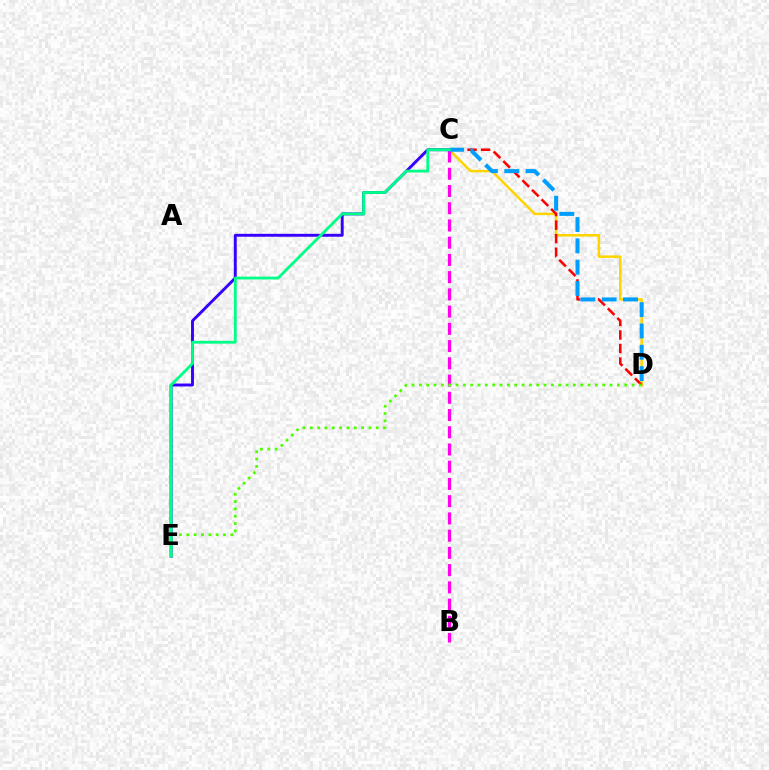{('C', 'D'): [{'color': '#ffd500', 'line_style': 'solid', 'thickness': 1.82}, {'color': '#ff0000', 'line_style': 'dashed', 'thickness': 1.84}, {'color': '#009eff', 'line_style': 'dashed', 'thickness': 2.9}], ('B', 'C'): [{'color': '#ff00ed', 'line_style': 'dashed', 'thickness': 2.34}], ('C', 'E'): [{'color': '#3700ff', 'line_style': 'solid', 'thickness': 2.1}, {'color': '#00ff86', 'line_style': 'solid', 'thickness': 2.05}], ('D', 'E'): [{'color': '#4fff00', 'line_style': 'dotted', 'thickness': 1.99}]}